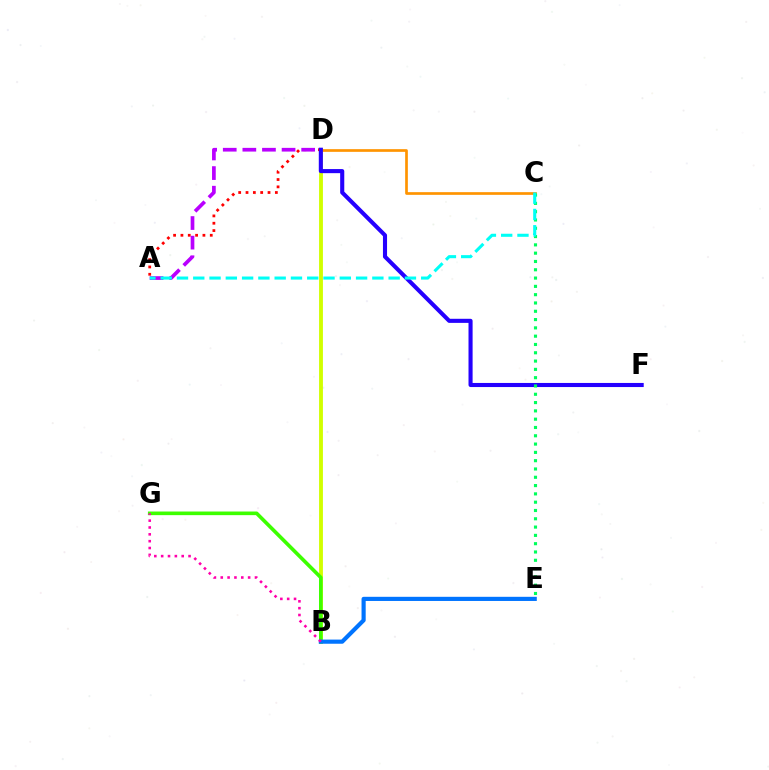{('B', 'D'): [{'color': '#d1ff00', 'line_style': 'solid', 'thickness': 2.77}], ('B', 'G'): [{'color': '#3dff00', 'line_style': 'solid', 'thickness': 2.61}, {'color': '#ff00ac', 'line_style': 'dotted', 'thickness': 1.86}], ('C', 'D'): [{'color': '#ff9400', 'line_style': 'solid', 'thickness': 1.93}], ('A', 'D'): [{'color': '#ff0000', 'line_style': 'dotted', 'thickness': 1.99}, {'color': '#b900ff', 'line_style': 'dashed', 'thickness': 2.66}], ('B', 'E'): [{'color': '#0074ff', 'line_style': 'solid', 'thickness': 2.99}], ('D', 'F'): [{'color': '#2500ff', 'line_style': 'solid', 'thickness': 2.95}], ('C', 'E'): [{'color': '#00ff5c', 'line_style': 'dotted', 'thickness': 2.26}], ('A', 'C'): [{'color': '#00fff6', 'line_style': 'dashed', 'thickness': 2.21}]}